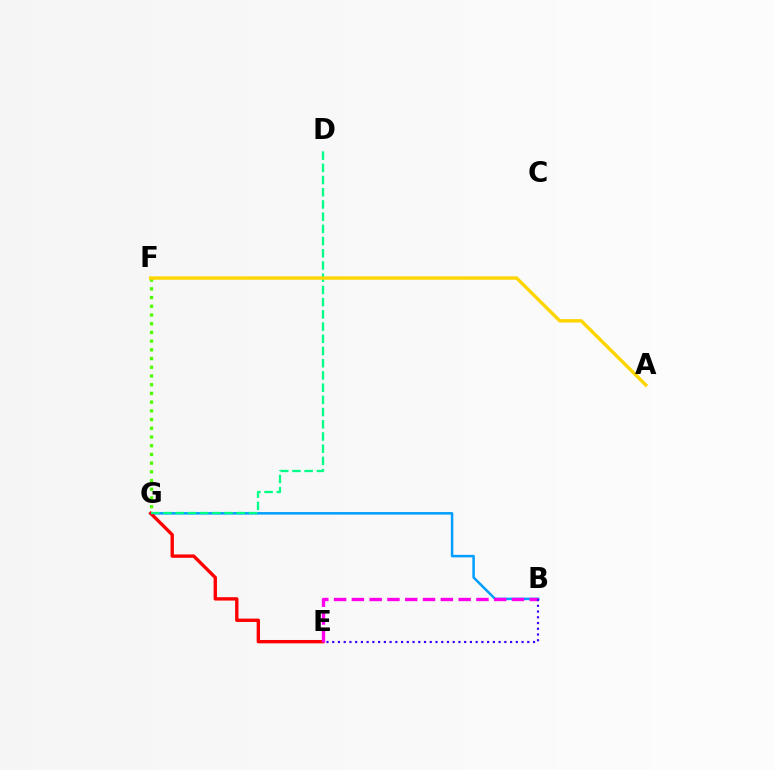{('B', 'G'): [{'color': '#009eff', 'line_style': 'solid', 'thickness': 1.81}], ('F', 'G'): [{'color': '#4fff00', 'line_style': 'dotted', 'thickness': 2.37}], ('E', 'G'): [{'color': '#ff0000', 'line_style': 'solid', 'thickness': 2.42}], ('D', 'G'): [{'color': '#00ff86', 'line_style': 'dashed', 'thickness': 1.66}], ('A', 'F'): [{'color': '#ffd500', 'line_style': 'solid', 'thickness': 2.42}], ('B', 'E'): [{'color': '#ff00ed', 'line_style': 'dashed', 'thickness': 2.42}, {'color': '#3700ff', 'line_style': 'dotted', 'thickness': 1.56}]}